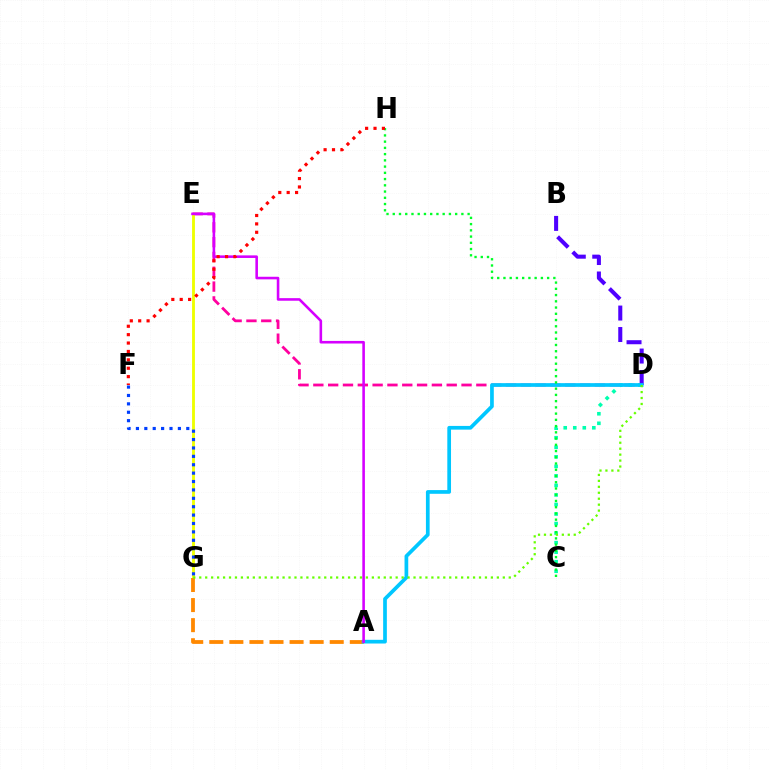{('D', 'E'): [{'color': '#ff00a0', 'line_style': 'dashed', 'thickness': 2.01}], ('E', 'G'): [{'color': '#eeff00', 'line_style': 'solid', 'thickness': 2.06}], ('C', 'D'): [{'color': '#00ffaf', 'line_style': 'dotted', 'thickness': 2.59}], ('A', 'G'): [{'color': '#ff8800', 'line_style': 'dashed', 'thickness': 2.73}], ('F', 'G'): [{'color': '#003fff', 'line_style': 'dotted', 'thickness': 2.28}], ('B', 'D'): [{'color': '#4f00ff', 'line_style': 'dashed', 'thickness': 2.92}], ('A', 'D'): [{'color': '#00c7ff', 'line_style': 'solid', 'thickness': 2.67}], ('A', 'E'): [{'color': '#d600ff', 'line_style': 'solid', 'thickness': 1.87}], ('C', 'H'): [{'color': '#00ff27', 'line_style': 'dotted', 'thickness': 1.7}], ('D', 'G'): [{'color': '#66ff00', 'line_style': 'dotted', 'thickness': 1.62}], ('F', 'H'): [{'color': '#ff0000', 'line_style': 'dotted', 'thickness': 2.28}]}